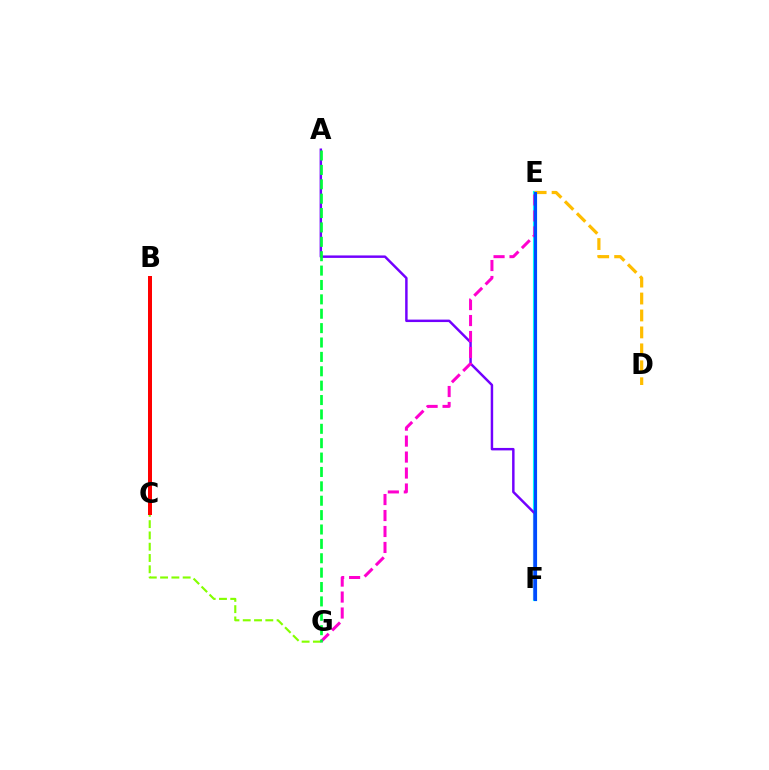{('E', 'F'): [{'color': '#00fff6', 'line_style': 'solid', 'thickness': 3.0}, {'color': '#004bff', 'line_style': 'solid', 'thickness': 2.21}], ('C', 'G'): [{'color': '#84ff00', 'line_style': 'dashed', 'thickness': 1.53}], ('A', 'F'): [{'color': '#7200ff', 'line_style': 'solid', 'thickness': 1.78}], ('E', 'G'): [{'color': '#ff00cf', 'line_style': 'dashed', 'thickness': 2.17}], ('A', 'G'): [{'color': '#00ff39', 'line_style': 'dashed', 'thickness': 1.95}], ('D', 'E'): [{'color': '#ffbd00', 'line_style': 'dashed', 'thickness': 2.3}], ('B', 'C'): [{'color': '#ff0000', 'line_style': 'solid', 'thickness': 2.87}]}